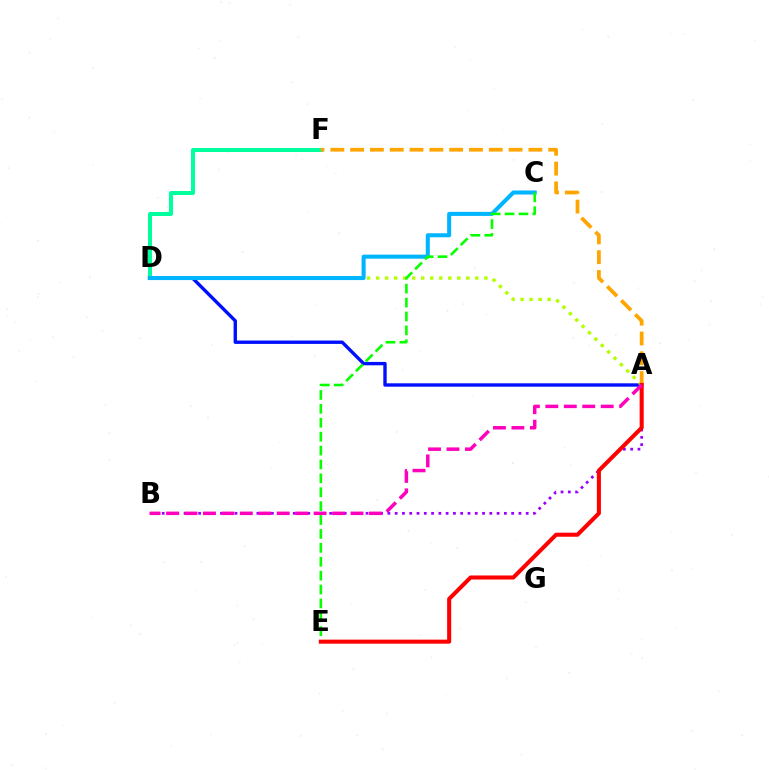{('D', 'F'): [{'color': '#00ff9d', 'line_style': 'solid', 'thickness': 2.88}], ('A', 'D'): [{'color': '#0010ff', 'line_style': 'solid', 'thickness': 2.43}, {'color': '#b3ff00', 'line_style': 'dotted', 'thickness': 2.45}], ('A', 'B'): [{'color': '#9b00ff', 'line_style': 'dotted', 'thickness': 1.98}, {'color': '#ff00bd', 'line_style': 'dashed', 'thickness': 2.51}], ('A', 'F'): [{'color': '#ffa500', 'line_style': 'dashed', 'thickness': 2.69}], ('C', 'D'): [{'color': '#00b5ff', 'line_style': 'solid', 'thickness': 2.91}], ('C', 'E'): [{'color': '#08ff00', 'line_style': 'dashed', 'thickness': 1.89}], ('A', 'E'): [{'color': '#ff0000', 'line_style': 'solid', 'thickness': 2.92}]}